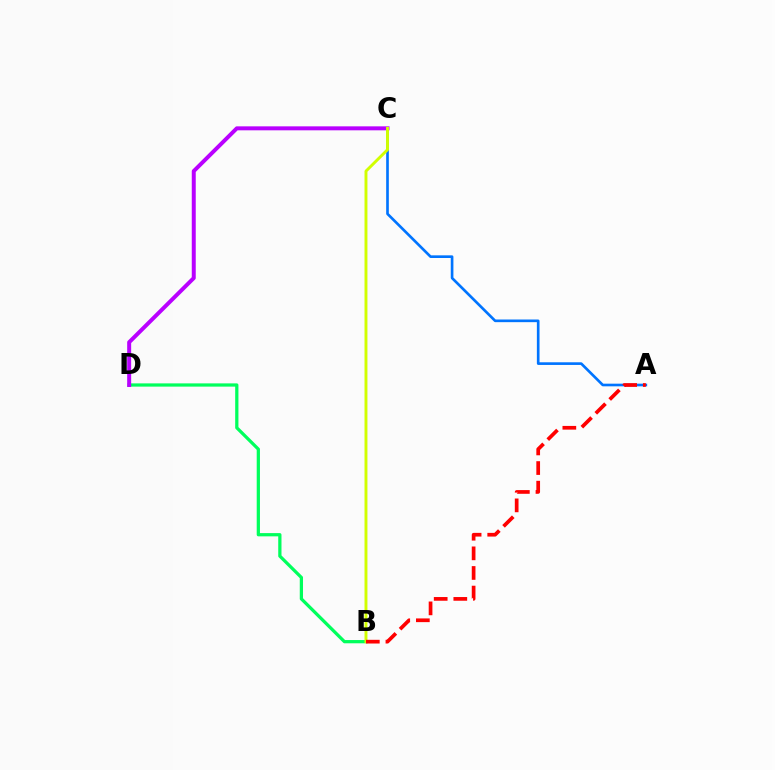{('B', 'D'): [{'color': '#00ff5c', 'line_style': 'solid', 'thickness': 2.34}], ('A', 'C'): [{'color': '#0074ff', 'line_style': 'solid', 'thickness': 1.91}], ('C', 'D'): [{'color': '#b900ff', 'line_style': 'solid', 'thickness': 2.86}], ('B', 'C'): [{'color': '#d1ff00', 'line_style': 'solid', 'thickness': 2.1}], ('A', 'B'): [{'color': '#ff0000', 'line_style': 'dashed', 'thickness': 2.66}]}